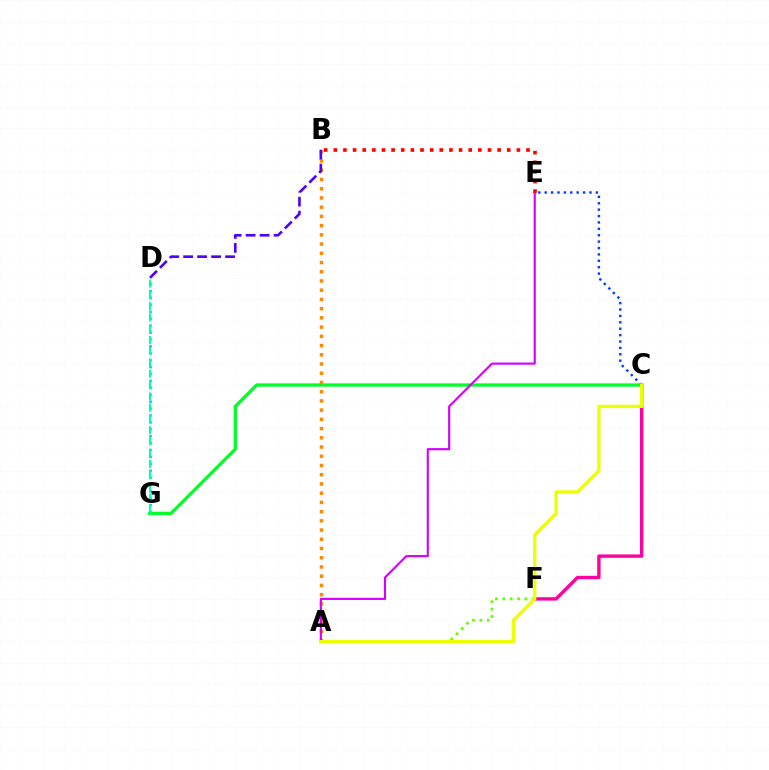{('C', 'E'): [{'color': '#003fff', 'line_style': 'dotted', 'thickness': 1.74}], ('D', 'G'): [{'color': '#00c7ff', 'line_style': 'dotted', 'thickness': 1.88}, {'color': '#00ffaf', 'line_style': 'dashed', 'thickness': 1.53}], ('C', 'G'): [{'color': '#00ff27', 'line_style': 'solid', 'thickness': 2.35}], ('C', 'F'): [{'color': '#ff00a0', 'line_style': 'solid', 'thickness': 2.42}], ('A', 'B'): [{'color': '#ff8800', 'line_style': 'dotted', 'thickness': 2.51}], ('B', 'D'): [{'color': '#4f00ff', 'line_style': 'dashed', 'thickness': 1.9}], ('A', 'E'): [{'color': '#d600ff', 'line_style': 'solid', 'thickness': 1.55}], ('B', 'E'): [{'color': '#ff0000', 'line_style': 'dotted', 'thickness': 2.62}], ('A', 'F'): [{'color': '#66ff00', 'line_style': 'dotted', 'thickness': 2.0}], ('A', 'C'): [{'color': '#eeff00', 'line_style': 'solid', 'thickness': 2.4}]}